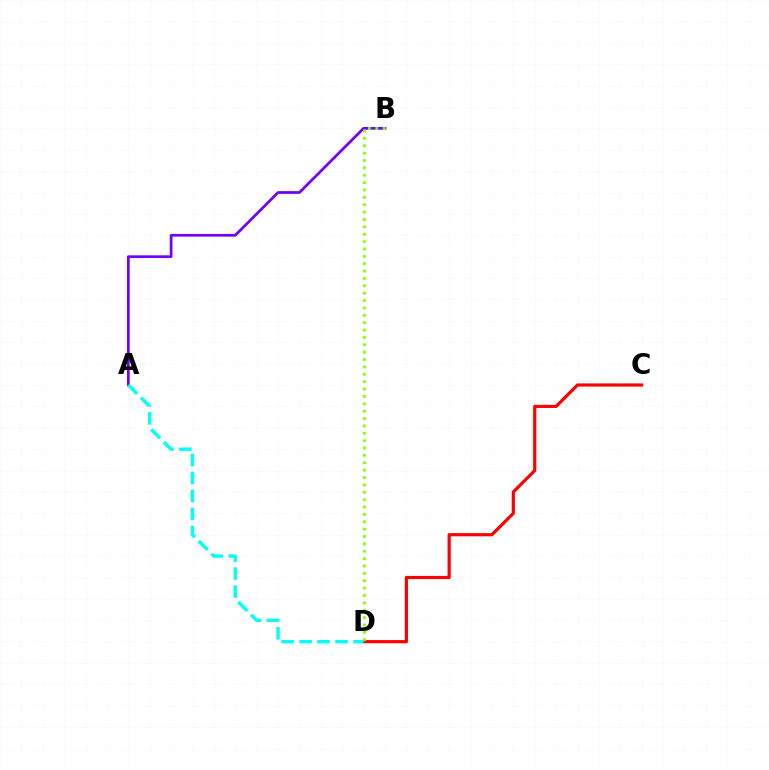{('C', 'D'): [{'color': '#ff0000', 'line_style': 'solid', 'thickness': 2.29}], ('A', 'B'): [{'color': '#7200ff', 'line_style': 'solid', 'thickness': 1.97}], ('B', 'D'): [{'color': '#84ff00', 'line_style': 'dotted', 'thickness': 2.0}], ('A', 'D'): [{'color': '#00fff6', 'line_style': 'dashed', 'thickness': 2.44}]}